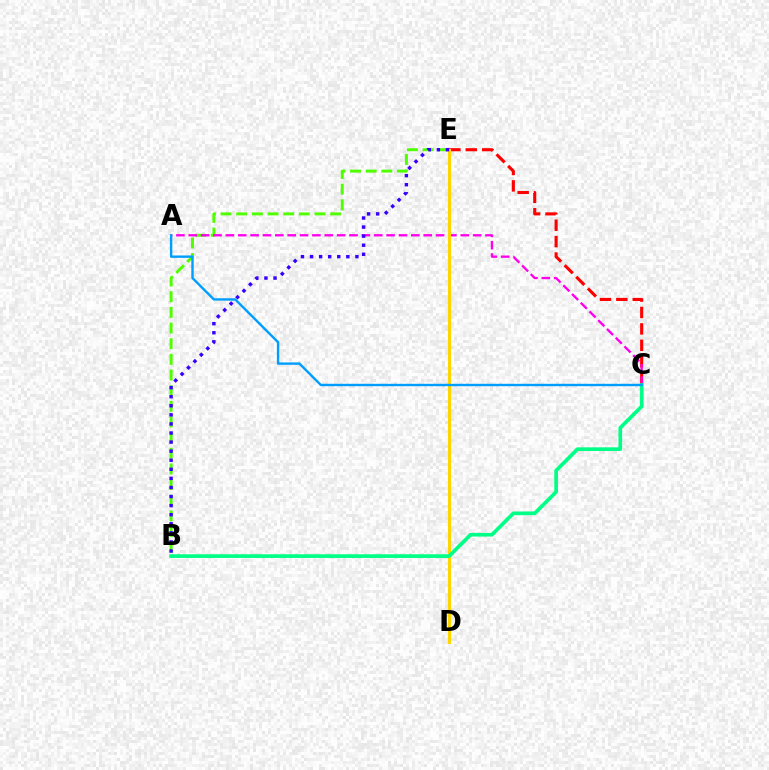{('B', 'E'): [{'color': '#4fff00', 'line_style': 'dashed', 'thickness': 2.13}, {'color': '#3700ff', 'line_style': 'dotted', 'thickness': 2.47}], ('C', 'E'): [{'color': '#ff0000', 'line_style': 'dashed', 'thickness': 2.23}], ('A', 'C'): [{'color': '#ff00ed', 'line_style': 'dashed', 'thickness': 1.68}, {'color': '#009eff', 'line_style': 'solid', 'thickness': 1.72}], ('D', 'E'): [{'color': '#ffd500', 'line_style': 'solid', 'thickness': 2.24}], ('B', 'C'): [{'color': '#00ff86', 'line_style': 'solid', 'thickness': 2.65}]}